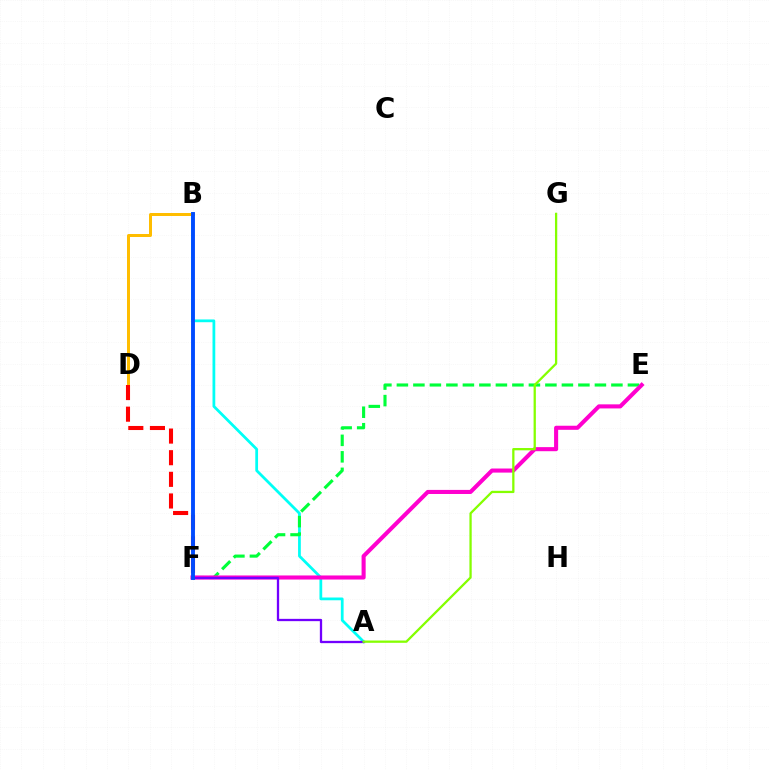{('A', 'B'): [{'color': '#00fff6', 'line_style': 'solid', 'thickness': 1.99}], ('B', 'D'): [{'color': '#ffbd00', 'line_style': 'solid', 'thickness': 2.16}], ('E', 'F'): [{'color': '#00ff39', 'line_style': 'dashed', 'thickness': 2.24}, {'color': '#ff00cf', 'line_style': 'solid', 'thickness': 2.94}], ('D', 'F'): [{'color': '#ff0000', 'line_style': 'dashed', 'thickness': 2.94}], ('A', 'F'): [{'color': '#7200ff', 'line_style': 'solid', 'thickness': 1.65}], ('A', 'G'): [{'color': '#84ff00', 'line_style': 'solid', 'thickness': 1.64}], ('B', 'F'): [{'color': '#004bff', 'line_style': 'solid', 'thickness': 2.8}]}